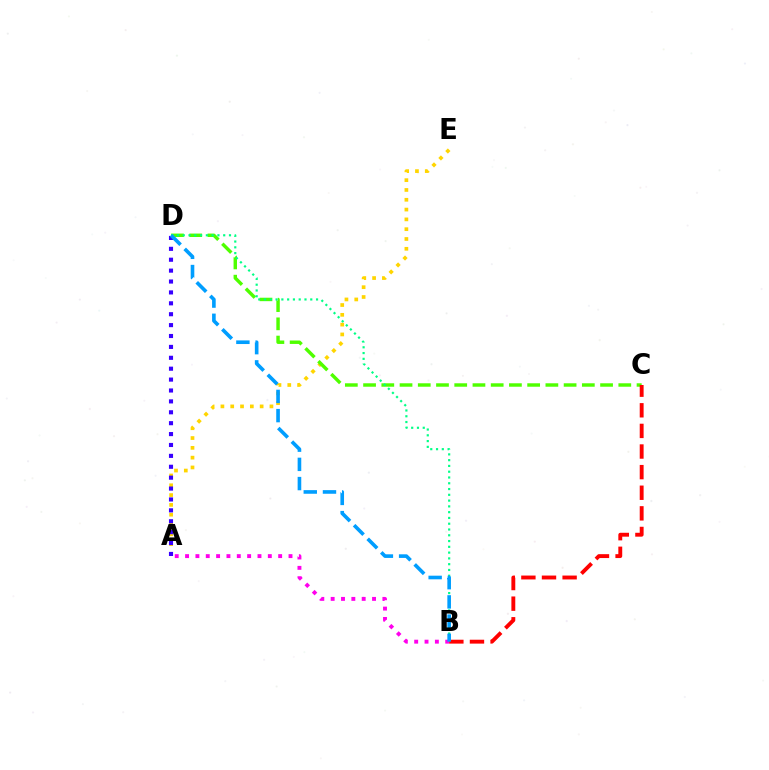{('A', 'E'): [{'color': '#ffd500', 'line_style': 'dotted', 'thickness': 2.66}], ('C', 'D'): [{'color': '#4fff00', 'line_style': 'dashed', 'thickness': 2.48}], ('A', 'B'): [{'color': '#ff00ed', 'line_style': 'dotted', 'thickness': 2.81}], ('B', 'C'): [{'color': '#ff0000', 'line_style': 'dashed', 'thickness': 2.8}], ('B', 'D'): [{'color': '#00ff86', 'line_style': 'dotted', 'thickness': 1.57}, {'color': '#009eff', 'line_style': 'dashed', 'thickness': 2.61}], ('A', 'D'): [{'color': '#3700ff', 'line_style': 'dotted', 'thickness': 2.96}]}